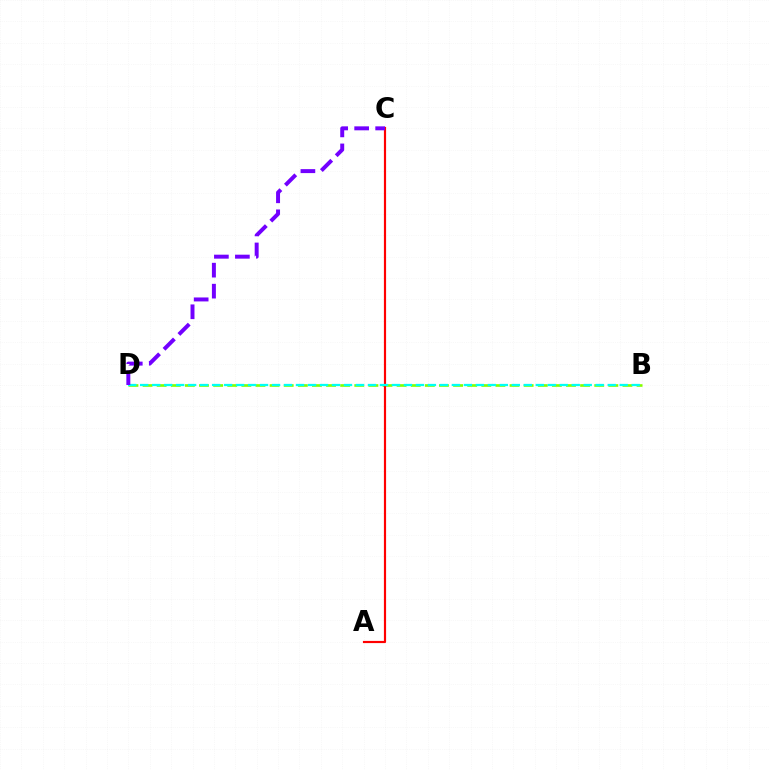{('B', 'D'): [{'color': '#84ff00', 'line_style': 'dashed', 'thickness': 1.92}, {'color': '#00fff6', 'line_style': 'dashed', 'thickness': 1.63}], ('A', 'C'): [{'color': '#ff0000', 'line_style': 'solid', 'thickness': 1.57}], ('C', 'D'): [{'color': '#7200ff', 'line_style': 'dashed', 'thickness': 2.85}]}